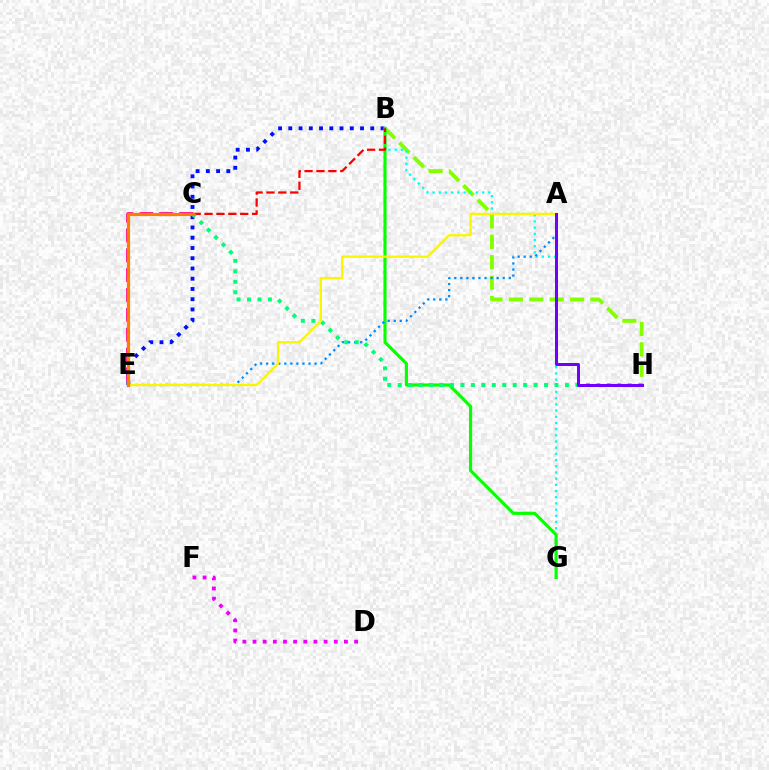{('B', 'H'): [{'color': '#84ff00', 'line_style': 'dashed', 'thickness': 2.77}], ('C', 'E'): [{'color': '#ff0094', 'line_style': 'dashed', 'thickness': 2.7}, {'color': '#ff7c00', 'line_style': 'solid', 'thickness': 2.32}], ('B', 'G'): [{'color': '#00fff6', 'line_style': 'dotted', 'thickness': 1.68}, {'color': '#08ff00', 'line_style': 'solid', 'thickness': 2.27}], ('B', 'E'): [{'color': '#0010ff', 'line_style': 'dotted', 'thickness': 2.78}], ('A', 'E'): [{'color': '#008cff', 'line_style': 'dotted', 'thickness': 1.64}, {'color': '#fcf500', 'line_style': 'solid', 'thickness': 1.64}], ('B', 'C'): [{'color': '#ff0000', 'line_style': 'dashed', 'thickness': 1.62}], ('D', 'F'): [{'color': '#ee00ff', 'line_style': 'dotted', 'thickness': 2.76}], ('C', 'H'): [{'color': '#00ff74', 'line_style': 'dotted', 'thickness': 2.84}], ('A', 'H'): [{'color': '#7200ff', 'line_style': 'solid', 'thickness': 2.17}]}